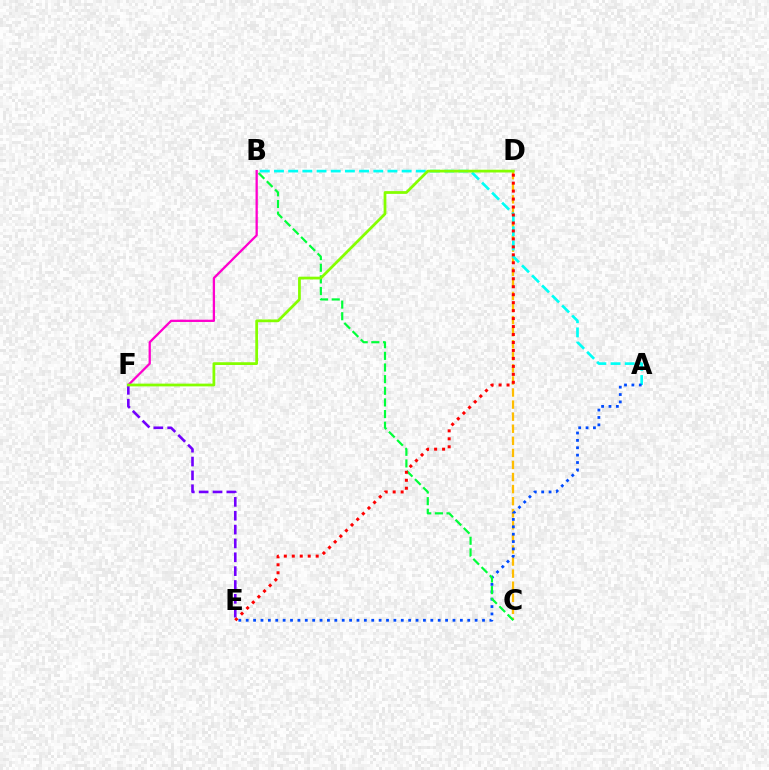{('C', 'D'): [{'color': '#ffbd00', 'line_style': 'dashed', 'thickness': 1.64}], ('A', 'B'): [{'color': '#00fff6', 'line_style': 'dashed', 'thickness': 1.93}], ('A', 'E'): [{'color': '#004bff', 'line_style': 'dotted', 'thickness': 2.01}], ('B', 'C'): [{'color': '#00ff39', 'line_style': 'dashed', 'thickness': 1.58}], ('E', 'F'): [{'color': '#7200ff', 'line_style': 'dashed', 'thickness': 1.88}], ('D', 'E'): [{'color': '#ff0000', 'line_style': 'dotted', 'thickness': 2.16}], ('B', 'F'): [{'color': '#ff00cf', 'line_style': 'solid', 'thickness': 1.64}], ('D', 'F'): [{'color': '#84ff00', 'line_style': 'solid', 'thickness': 1.98}]}